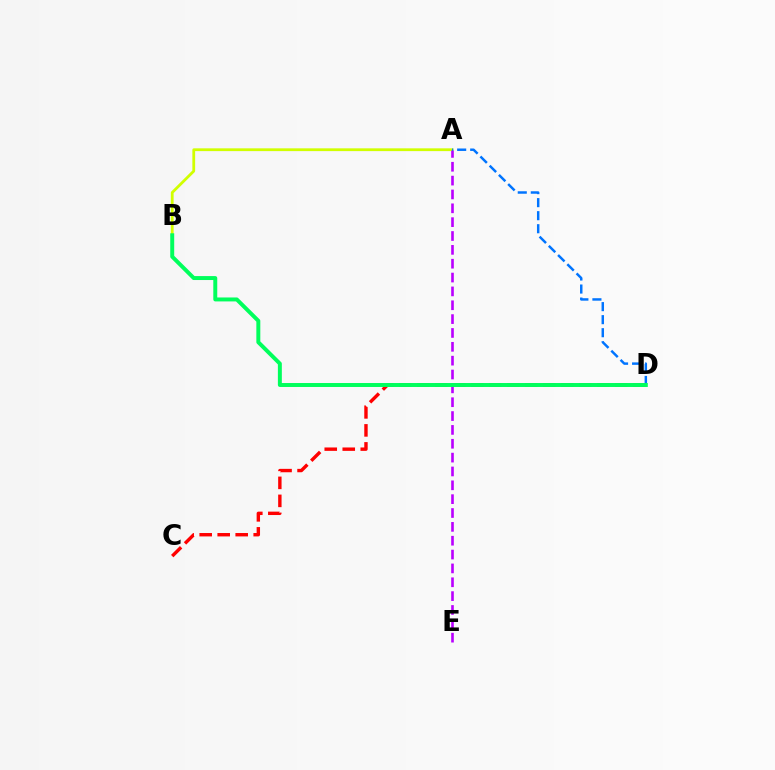{('C', 'D'): [{'color': '#ff0000', 'line_style': 'dashed', 'thickness': 2.45}], ('A', 'B'): [{'color': '#d1ff00', 'line_style': 'solid', 'thickness': 2.0}], ('A', 'E'): [{'color': '#b900ff', 'line_style': 'dashed', 'thickness': 1.88}], ('A', 'D'): [{'color': '#0074ff', 'line_style': 'dashed', 'thickness': 1.77}], ('B', 'D'): [{'color': '#00ff5c', 'line_style': 'solid', 'thickness': 2.85}]}